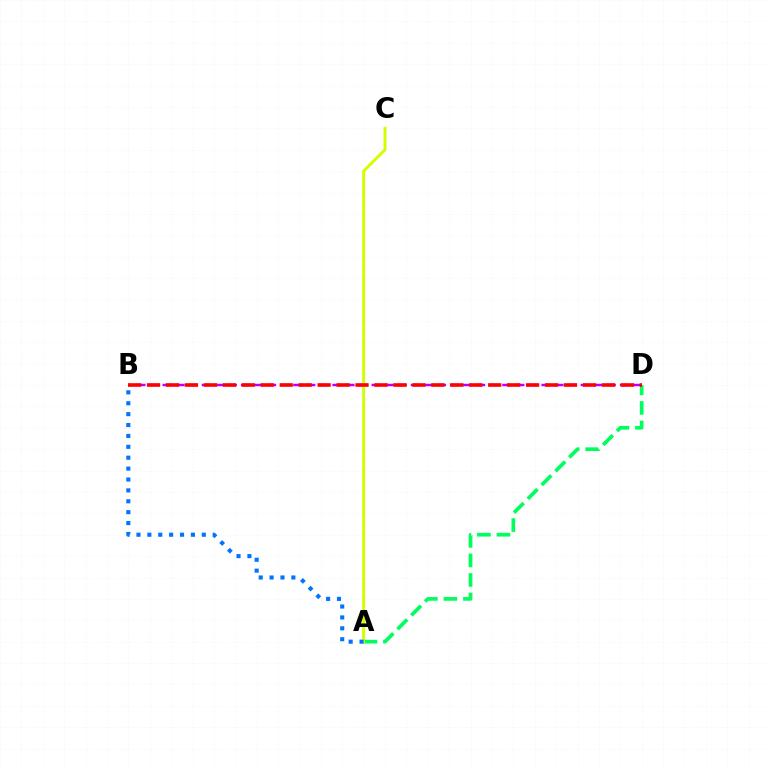{('A', 'D'): [{'color': '#00ff5c', 'line_style': 'dashed', 'thickness': 2.65}], ('B', 'D'): [{'color': '#b900ff', 'line_style': 'dashed', 'thickness': 1.77}, {'color': '#ff0000', 'line_style': 'dashed', 'thickness': 2.57}], ('A', 'C'): [{'color': '#d1ff00', 'line_style': 'solid', 'thickness': 2.12}], ('A', 'B'): [{'color': '#0074ff', 'line_style': 'dotted', 'thickness': 2.96}]}